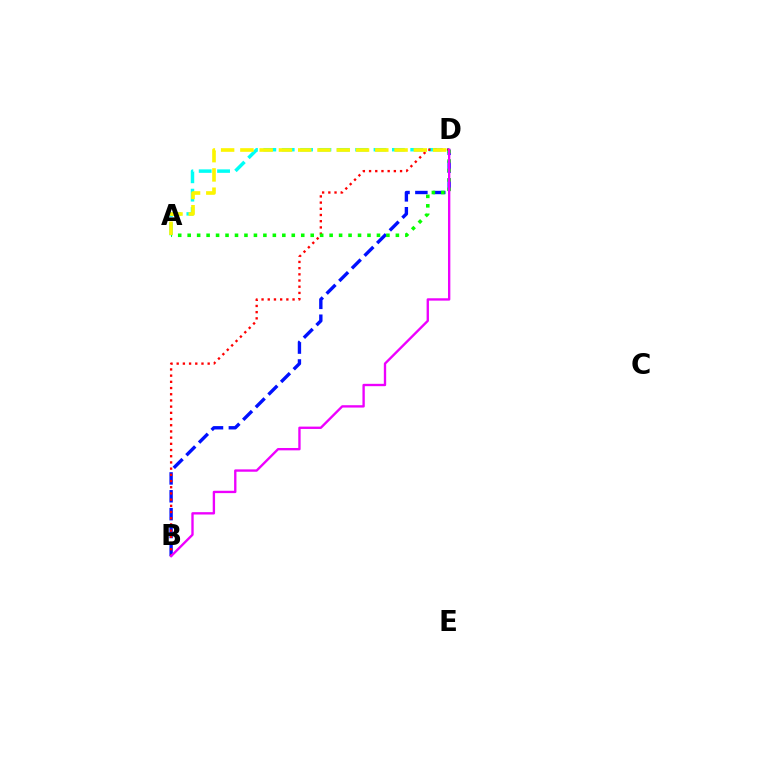{('B', 'D'): [{'color': '#0010ff', 'line_style': 'dashed', 'thickness': 2.43}, {'color': '#ff0000', 'line_style': 'dotted', 'thickness': 1.68}, {'color': '#ee00ff', 'line_style': 'solid', 'thickness': 1.69}], ('A', 'D'): [{'color': '#00fff6', 'line_style': 'dashed', 'thickness': 2.5}, {'color': '#08ff00', 'line_style': 'dotted', 'thickness': 2.57}, {'color': '#fcf500', 'line_style': 'dashed', 'thickness': 2.62}]}